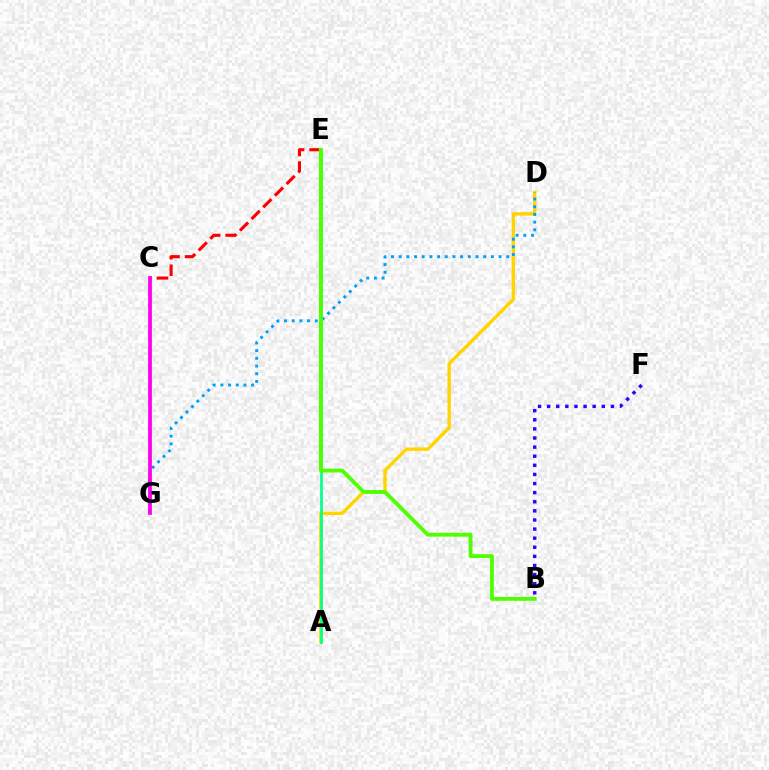{('B', 'F'): [{'color': '#3700ff', 'line_style': 'dotted', 'thickness': 2.47}], ('A', 'D'): [{'color': '#ffd500', 'line_style': 'solid', 'thickness': 2.43}], ('D', 'G'): [{'color': '#009eff', 'line_style': 'dotted', 'thickness': 2.09}], ('C', 'E'): [{'color': '#ff0000', 'line_style': 'dashed', 'thickness': 2.24}], ('A', 'E'): [{'color': '#00ff86', 'line_style': 'solid', 'thickness': 1.92}], ('C', 'G'): [{'color': '#ff00ed', 'line_style': 'solid', 'thickness': 2.71}], ('B', 'E'): [{'color': '#4fff00', 'line_style': 'solid', 'thickness': 2.74}]}